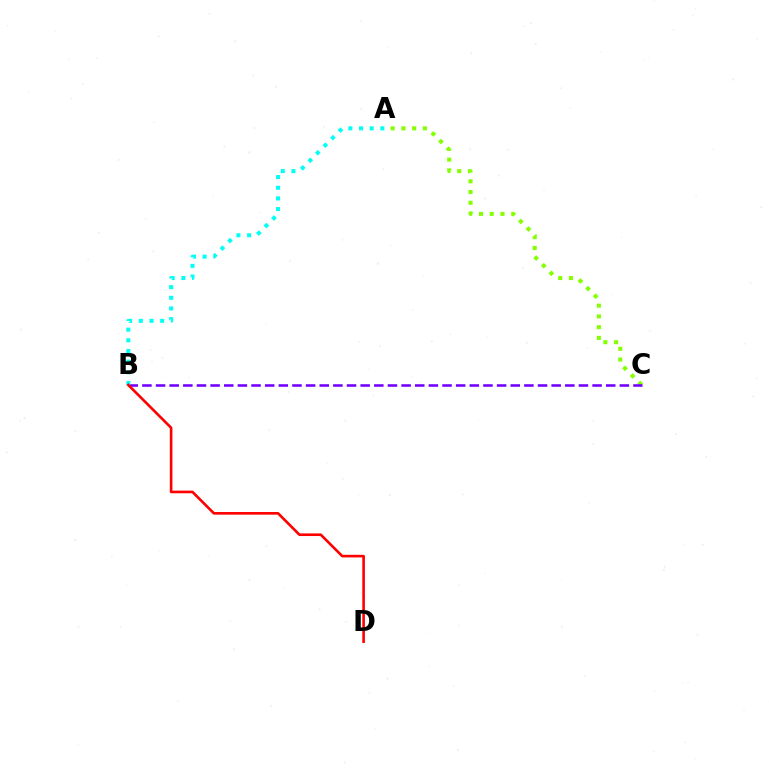{('A', 'C'): [{'color': '#84ff00', 'line_style': 'dotted', 'thickness': 2.92}], ('B', 'C'): [{'color': '#7200ff', 'line_style': 'dashed', 'thickness': 1.85}], ('A', 'B'): [{'color': '#00fff6', 'line_style': 'dotted', 'thickness': 2.9}], ('B', 'D'): [{'color': '#ff0000', 'line_style': 'solid', 'thickness': 1.89}]}